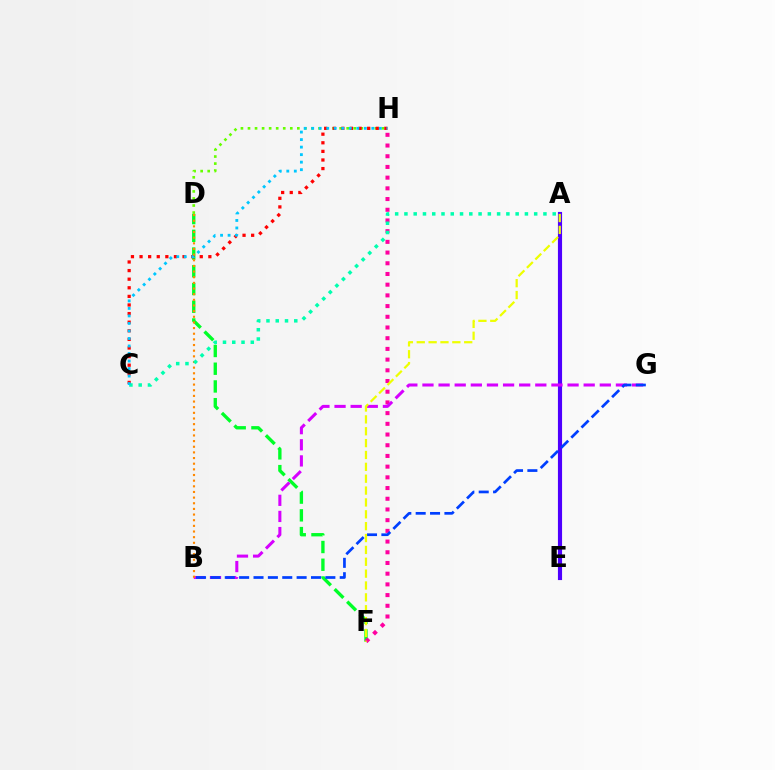{('D', 'H'): [{'color': '#66ff00', 'line_style': 'dotted', 'thickness': 1.92}], ('D', 'F'): [{'color': '#00ff27', 'line_style': 'dashed', 'thickness': 2.41}], ('F', 'H'): [{'color': '#ff00a0', 'line_style': 'dotted', 'thickness': 2.91}], ('C', 'H'): [{'color': '#ff0000', 'line_style': 'dotted', 'thickness': 2.34}, {'color': '#00c7ff', 'line_style': 'dotted', 'thickness': 2.04}], ('A', 'E'): [{'color': '#4f00ff', 'line_style': 'solid', 'thickness': 2.98}], ('B', 'G'): [{'color': '#d600ff', 'line_style': 'dashed', 'thickness': 2.19}, {'color': '#003fff', 'line_style': 'dashed', 'thickness': 1.95}], ('A', 'F'): [{'color': '#eeff00', 'line_style': 'dashed', 'thickness': 1.61}], ('B', 'D'): [{'color': '#ff8800', 'line_style': 'dotted', 'thickness': 1.54}], ('A', 'C'): [{'color': '#00ffaf', 'line_style': 'dotted', 'thickness': 2.52}]}